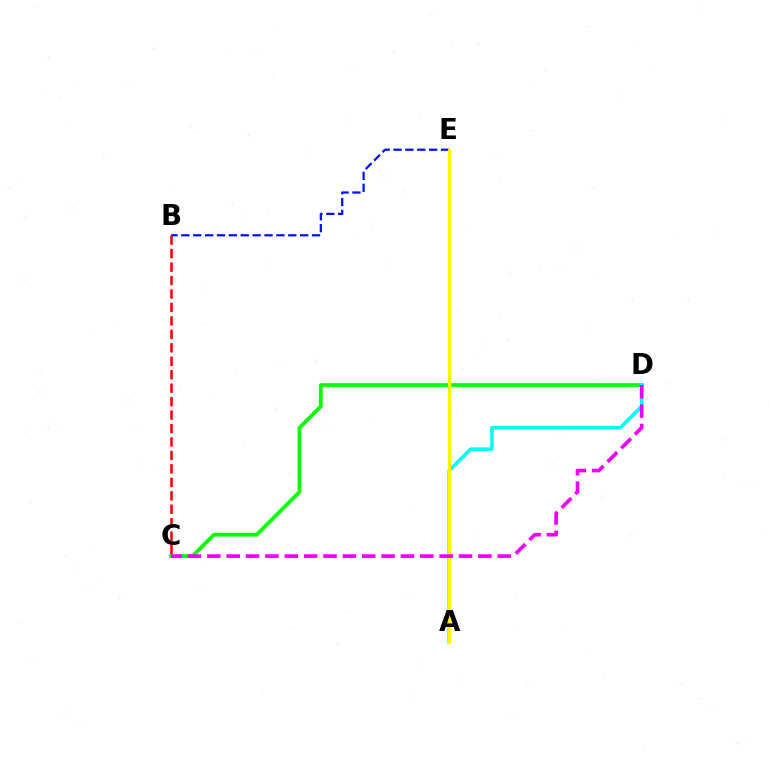{('B', 'E'): [{'color': '#0010ff', 'line_style': 'dashed', 'thickness': 1.61}], ('C', 'D'): [{'color': '#08ff00', 'line_style': 'solid', 'thickness': 2.7}, {'color': '#ee00ff', 'line_style': 'dashed', 'thickness': 2.63}], ('A', 'D'): [{'color': '#00fff6', 'line_style': 'solid', 'thickness': 2.57}], ('A', 'E'): [{'color': '#fcf500', 'line_style': 'solid', 'thickness': 2.21}], ('B', 'C'): [{'color': '#ff0000', 'line_style': 'dashed', 'thickness': 1.83}]}